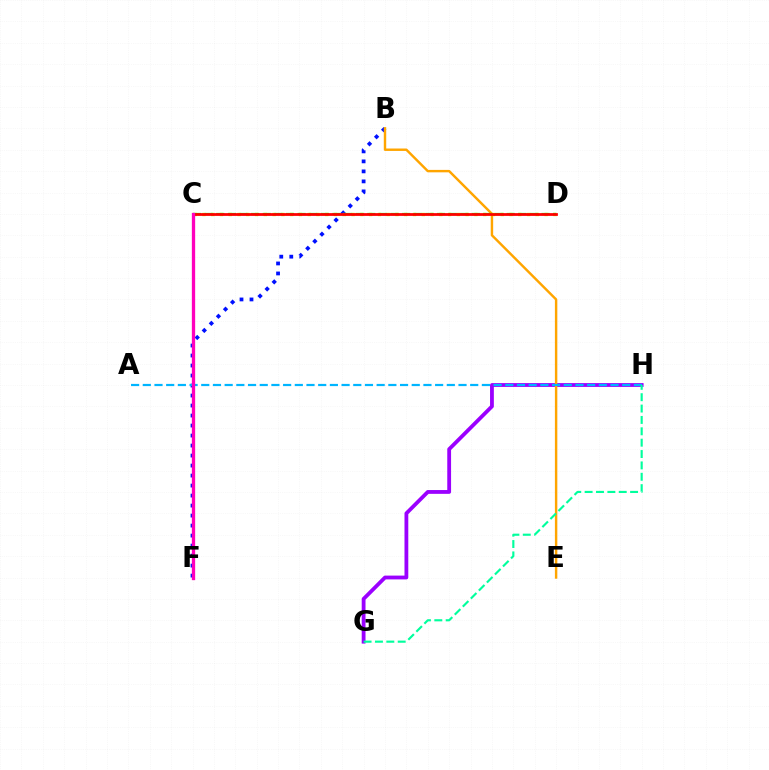{('G', 'H'): [{'color': '#9b00ff', 'line_style': 'solid', 'thickness': 2.74}, {'color': '#00ff9d', 'line_style': 'dashed', 'thickness': 1.54}], ('B', 'F'): [{'color': '#0010ff', 'line_style': 'dotted', 'thickness': 2.72}], ('B', 'E'): [{'color': '#ffa500', 'line_style': 'solid', 'thickness': 1.75}], ('C', 'D'): [{'color': '#b3ff00', 'line_style': 'dotted', 'thickness': 2.38}, {'color': '#08ff00', 'line_style': 'dashed', 'thickness': 1.58}, {'color': '#ff0000', 'line_style': 'solid', 'thickness': 1.99}], ('A', 'H'): [{'color': '#00b5ff', 'line_style': 'dashed', 'thickness': 1.59}], ('C', 'F'): [{'color': '#ff00bd', 'line_style': 'solid', 'thickness': 2.38}]}